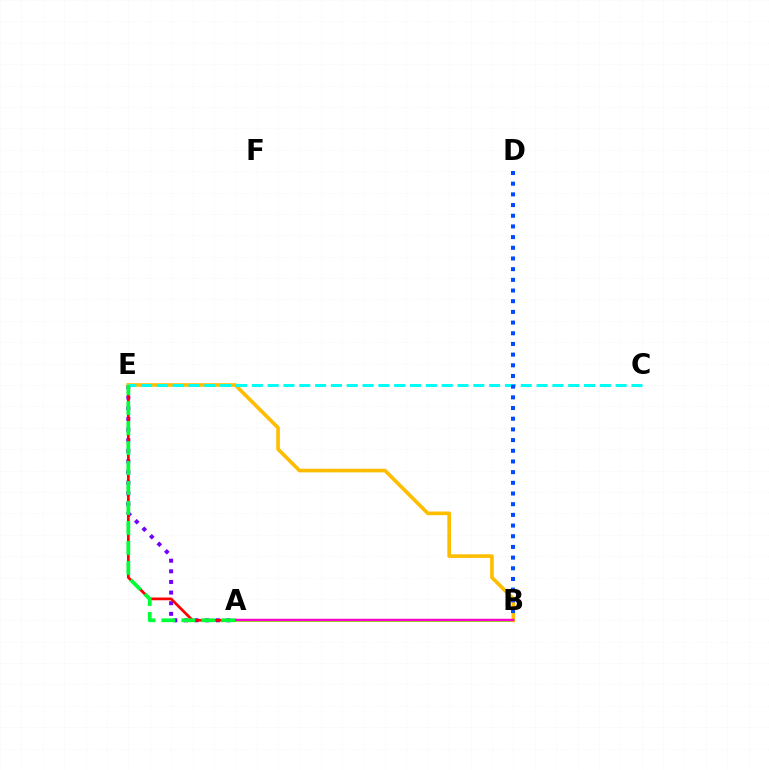{('A', 'E'): [{'color': '#7200ff', 'line_style': 'dotted', 'thickness': 2.89}, {'color': '#ff0000', 'line_style': 'solid', 'thickness': 1.96}, {'color': '#00ff39', 'line_style': 'dashed', 'thickness': 2.71}], ('A', 'B'): [{'color': '#84ff00', 'line_style': 'solid', 'thickness': 2.14}, {'color': '#ff00cf', 'line_style': 'solid', 'thickness': 1.77}], ('B', 'E'): [{'color': '#ffbd00', 'line_style': 'solid', 'thickness': 2.63}], ('C', 'E'): [{'color': '#00fff6', 'line_style': 'dashed', 'thickness': 2.15}], ('B', 'D'): [{'color': '#004bff', 'line_style': 'dotted', 'thickness': 2.9}]}